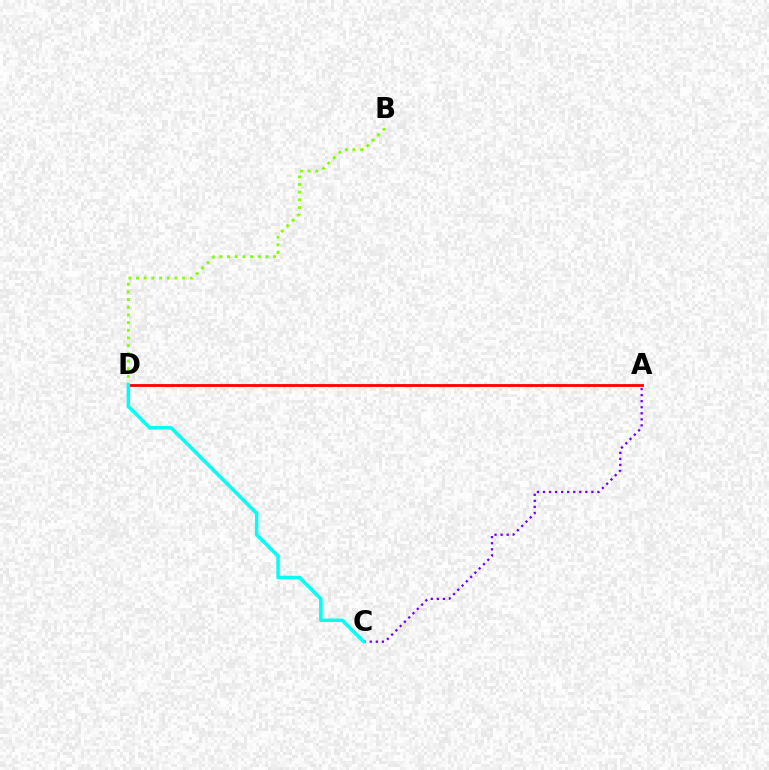{('A', 'C'): [{'color': '#7200ff', 'line_style': 'dotted', 'thickness': 1.64}], ('A', 'D'): [{'color': '#ff0000', 'line_style': 'solid', 'thickness': 2.02}], ('B', 'D'): [{'color': '#84ff00', 'line_style': 'dotted', 'thickness': 2.09}], ('C', 'D'): [{'color': '#00fff6', 'line_style': 'solid', 'thickness': 2.51}]}